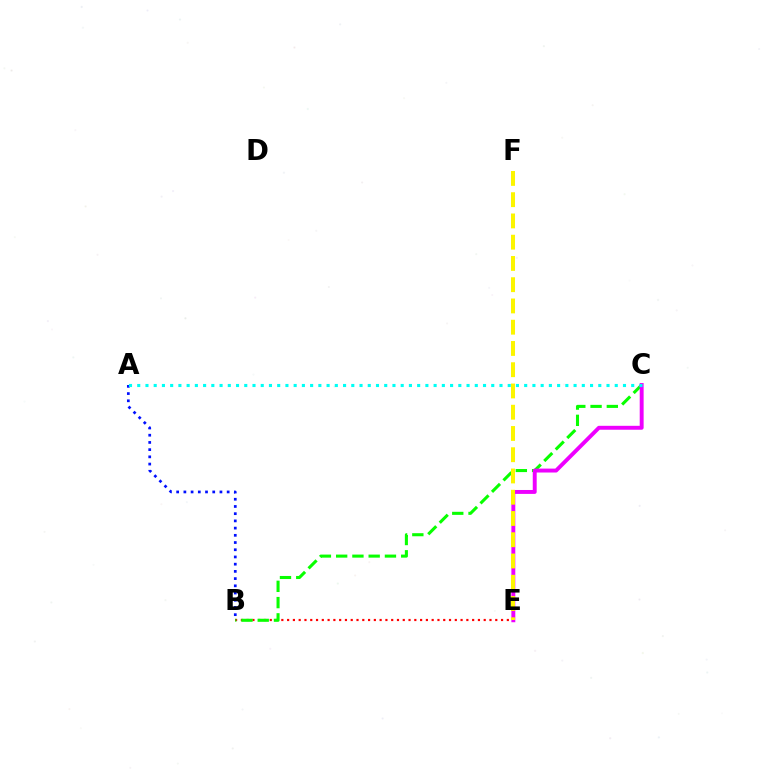{('B', 'E'): [{'color': '#ff0000', 'line_style': 'dotted', 'thickness': 1.57}], ('B', 'C'): [{'color': '#08ff00', 'line_style': 'dashed', 'thickness': 2.21}], ('C', 'E'): [{'color': '#ee00ff', 'line_style': 'solid', 'thickness': 2.82}], ('A', 'B'): [{'color': '#0010ff', 'line_style': 'dotted', 'thickness': 1.96}], ('E', 'F'): [{'color': '#fcf500', 'line_style': 'dashed', 'thickness': 2.89}], ('A', 'C'): [{'color': '#00fff6', 'line_style': 'dotted', 'thickness': 2.24}]}